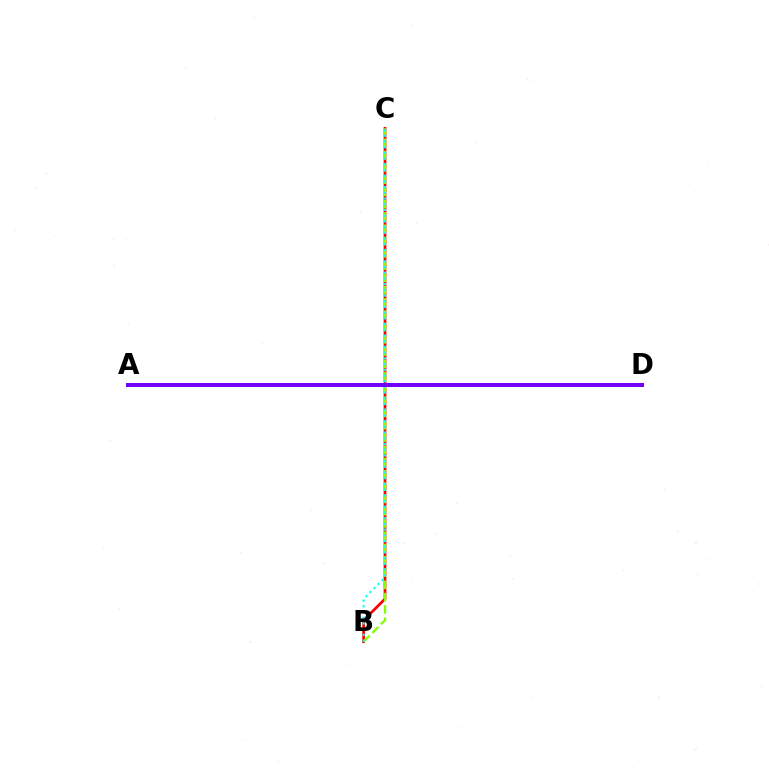{('B', 'C'): [{'color': '#ff0000', 'line_style': 'solid', 'thickness': 1.95}, {'color': '#84ff00', 'line_style': 'dashed', 'thickness': 1.67}, {'color': '#00fff6', 'line_style': 'dotted', 'thickness': 1.55}], ('A', 'D'): [{'color': '#7200ff', 'line_style': 'solid', 'thickness': 2.88}]}